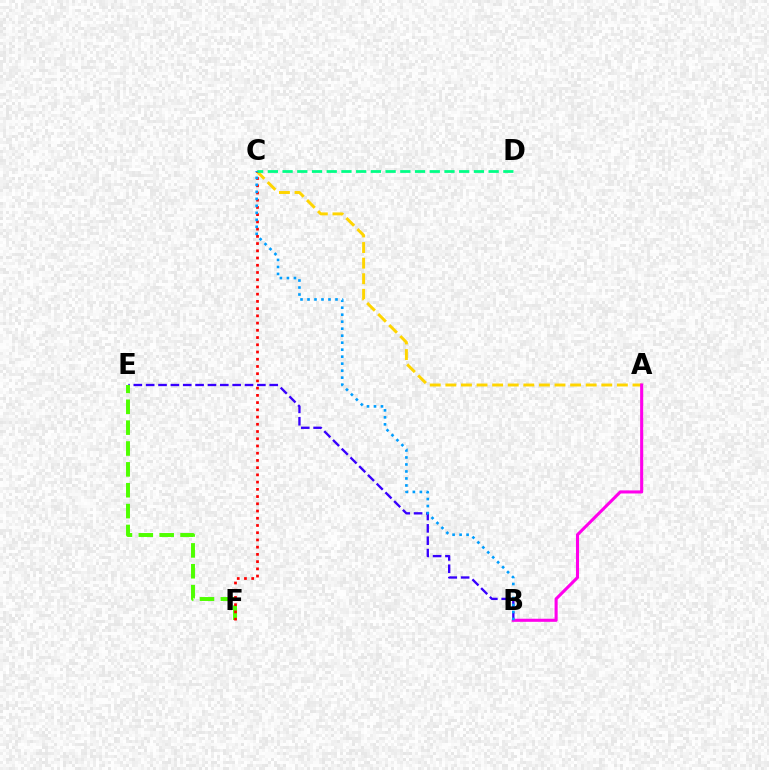{('A', 'C'): [{'color': '#ffd500', 'line_style': 'dashed', 'thickness': 2.12}], ('B', 'E'): [{'color': '#3700ff', 'line_style': 'dashed', 'thickness': 1.68}], ('A', 'B'): [{'color': '#ff00ed', 'line_style': 'solid', 'thickness': 2.22}], ('E', 'F'): [{'color': '#4fff00', 'line_style': 'dashed', 'thickness': 2.83}], ('C', 'F'): [{'color': '#ff0000', 'line_style': 'dotted', 'thickness': 1.96}], ('C', 'D'): [{'color': '#00ff86', 'line_style': 'dashed', 'thickness': 2.0}], ('B', 'C'): [{'color': '#009eff', 'line_style': 'dotted', 'thickness': 1.9}]}